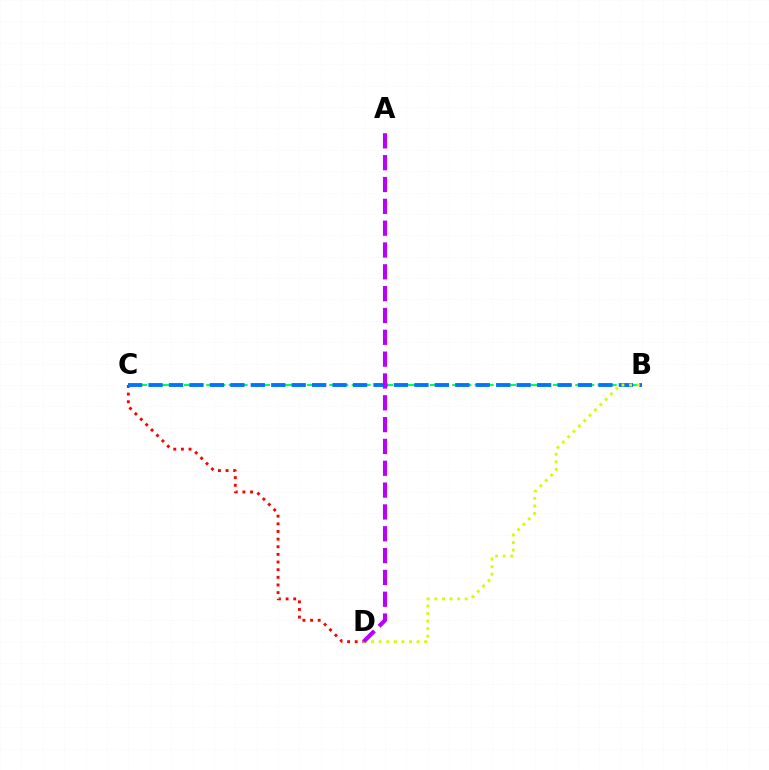{('B', 'C'): [{'color': '#00ff5c', 'line_style': 'dashed', 'thickness': 1.52}, {'color': '#0074ff', 'line_style': 'dashed', 'thickness': 2.78}], ('C', 'D'): [{'color': '#ff0000', 'line_style': 'dotted', 'thickness': 2.08}], ('B', 'D'): [{'color': '#d1ff00', 'line_style': 'dotted', 'thickness': 2.06}], ('A', 'D'): [{'color': '#b900ff', 'line_style': 'dashed', 'thickness': 2.97}]}